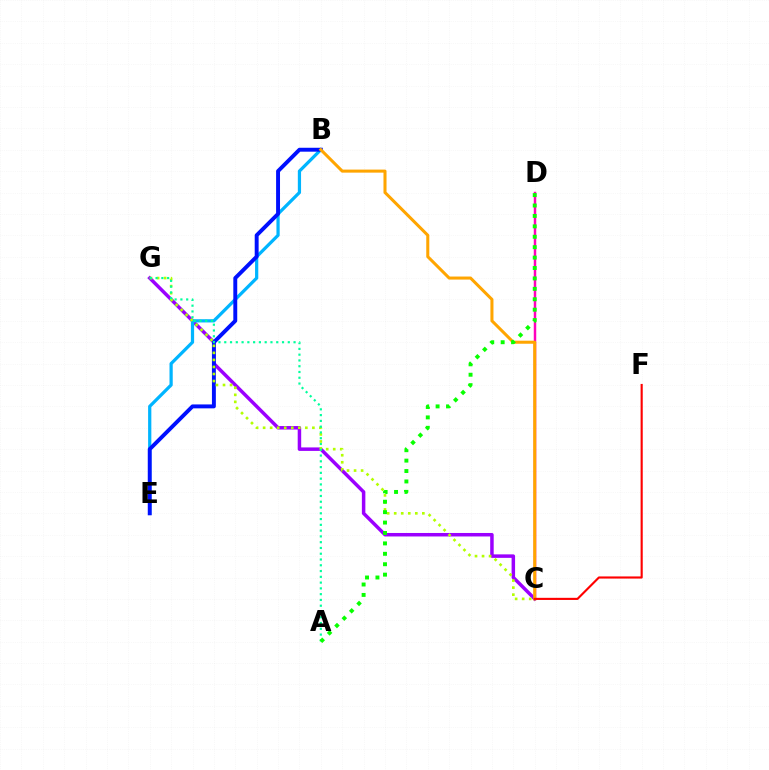{('C', 'D'): [{'color': '#ff00bd', 'line_style': 'solid', 'thickness': 1.78}], ('C', 'G'): [{'color': '#9b00ff', 'line_style': 'solid', 'thickness': 2.51}, {'color': '#b3ff00', 'line_style': 'dotted', 'thickness': 1.91}], ('B', 'E'): [{'color': '#00b5ff', 'line_style': 'solid', 'thickness': 2.33}, {'color': '#0010ff', 'line_style': 'solid', 'thickness': 2.82}], ('B', 'C'): [{'color': '#ffa500', 'line_style': 'solid', 'thickness': 2.19}], ('C', 'F'): [{'color': '#ff0000', 'line_style': 'solid', 'thickness': 1.54}], ('A', 'G'): [{'color': '#00ff9d', 'line_style': 'dotted', 'thickness': 1.57}], ('A', 'D'): [{'color': '#08ff00', 'line_style': 'dotted', 'thickness': 2.83}]}